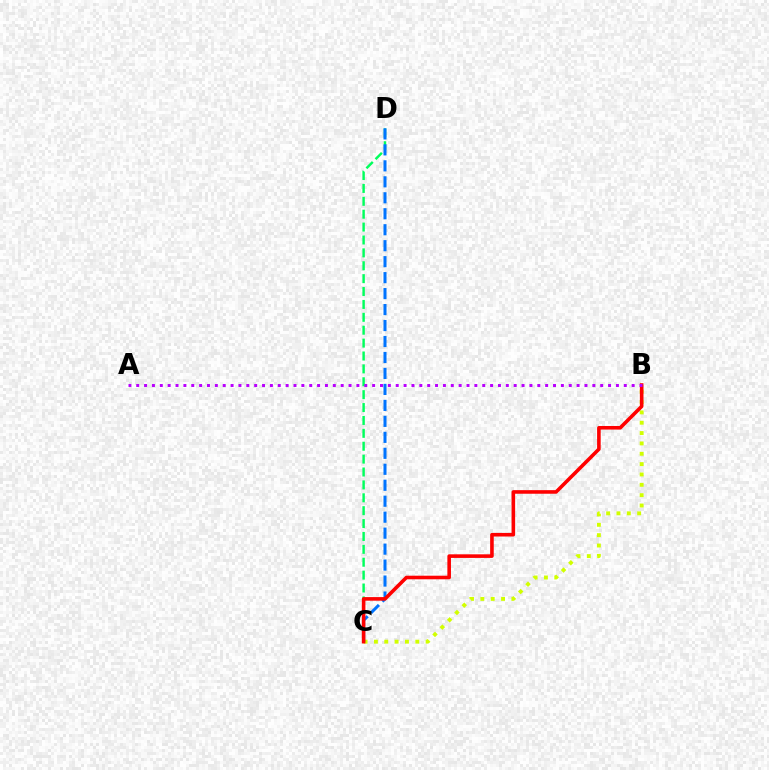{('C', 'D'): [{'color': '#00ff5c', 'line_style': 'dashed', 'thickness': 1.75}, {'color': '#0074ff', 'line_style': 'dashed', 'thickness': 2.17}], ('B', 'C'): [{'color': '#d1ff00', 'line_style': 'dotted', 'thickness': 2.81}, {'color': '#ff0000', 'line_style': 'solid', 'thickness': 2.58}], ('A', 'B'): [{'color': '#b900ff', 'line_style': 'dotted', 'thickness': 2.14}]}